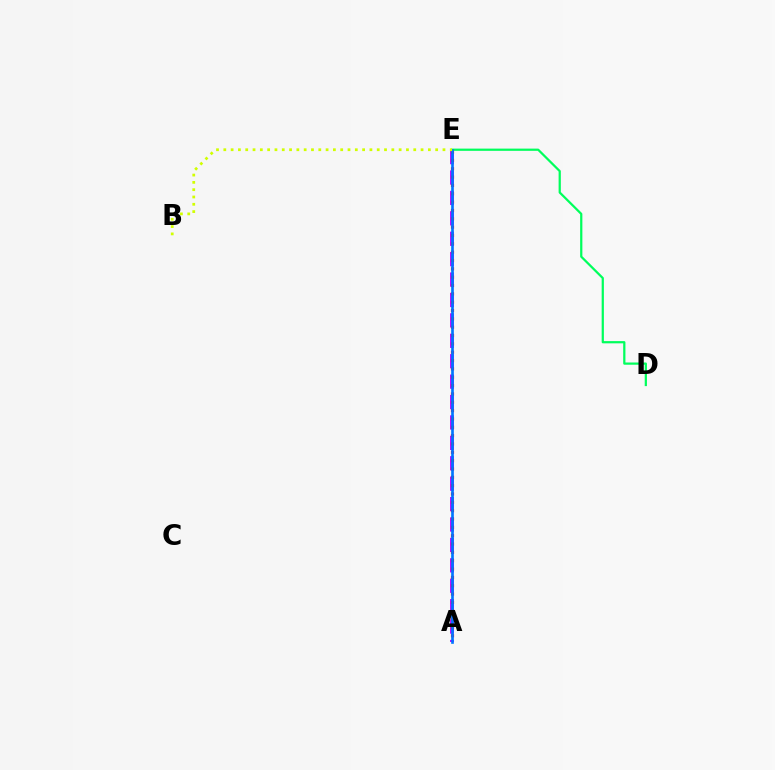{('A', 'E'): [{'color': '#b900ff', 'line_style': 'dashed', 'thickness': 2.77}, {'color': '#ff0000', 'line_style': 'dotted', 'thickness': 2.27}, {'color': '#0074ff', 'line_style': 'solid', 'thickness': 1.91}], ('D', 'E'): [{'color': '#00ff5c', 'line_style': 'solid', 'thickness': 1.61}], ('B', 'E'): [{'color': '#d1ff00', 'line_style': 'dotted', 'thickness': 1.98}]}